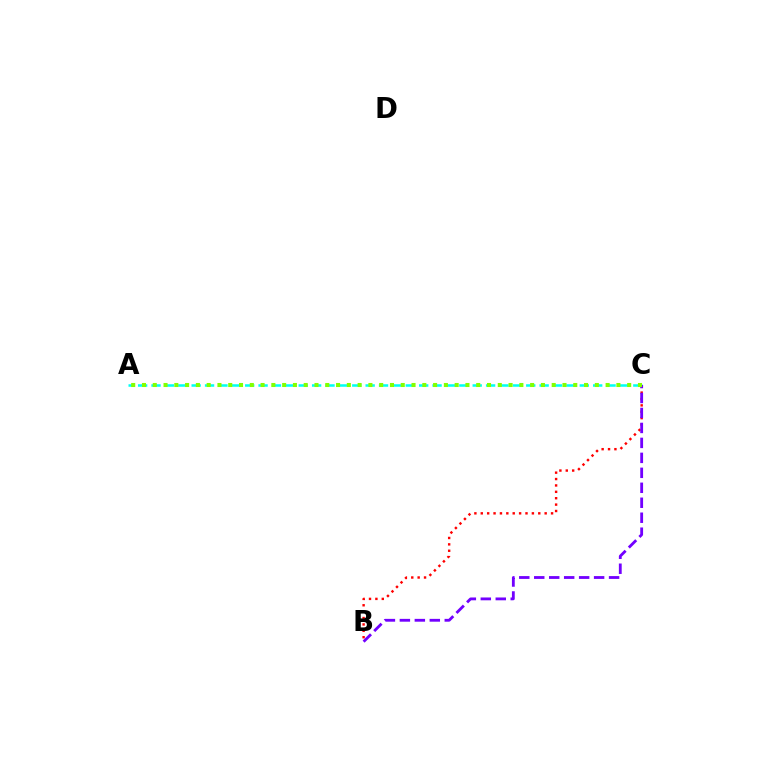{('B', 'C'): [{'color': '#ff0000', 'line_style': 'dotted', 'thickness': 1.74}, {'color': '#7200ff', 'line_style': 'dashed', 'thickness': 2.03}], ('A', 'C'): [{'color': '#00fff6', 'line_style': 'dashed', 'thickness': 1.82}, {'color': '#84ff00', 'line_style': 'dotted', 'thickness': 2.93}]}